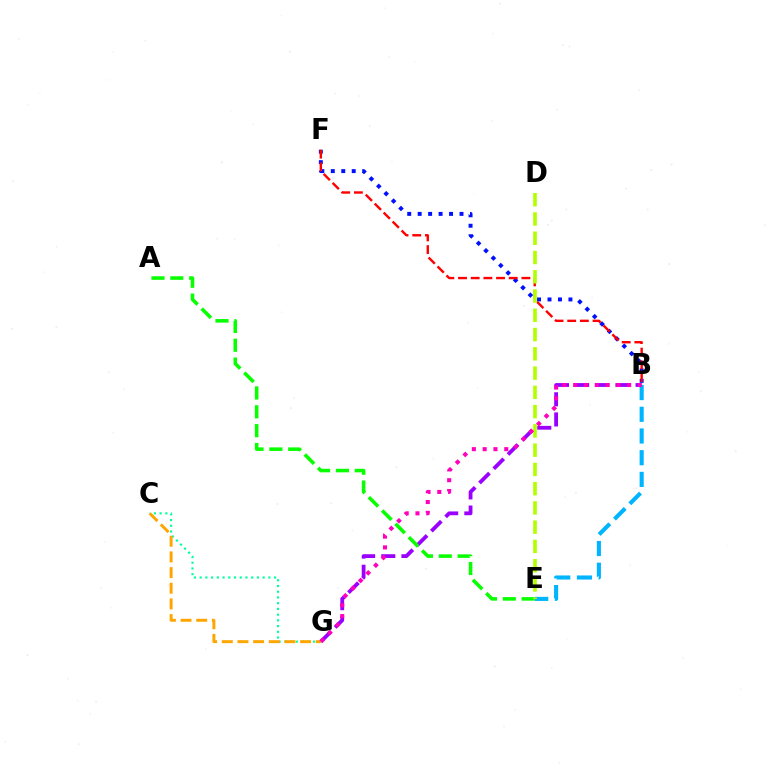{('B', 'F'): [{'color': '#0010ff', 'line_style': 'dotted', 'thickness': 2.84}, {'color': '#ff0000', 'line_style': 'dashed', 'thickness': 1.72}], ('B', 'G'): [{'color': '#9b00ff', 'line_style': 'dashed', 'thickness': 2.74}, {'color': '#ff00bd', 'line_style': 'dotted', 'thickness': 2.93}], ('C', 'G'): [{'color': '#00ff9d', 'line_style': 'dotted', 'thickness': 1.56}, {'color': '#ffa500', 'line_style': 'dashed', 'thickness': 2.13}], ('B', 'E'): [{'color': '#00b5ff', 'line_style': 'dashed', 'thickness': 2.95}], ('A', 'E'): [{'color': '#08ff00', 'line_style': 'dashed', 'thickness': 2.56}], ('D', 'E'): [{'color': '#b3ff00', 'line_style': 'dashed', 'thickness': 2.62}]}